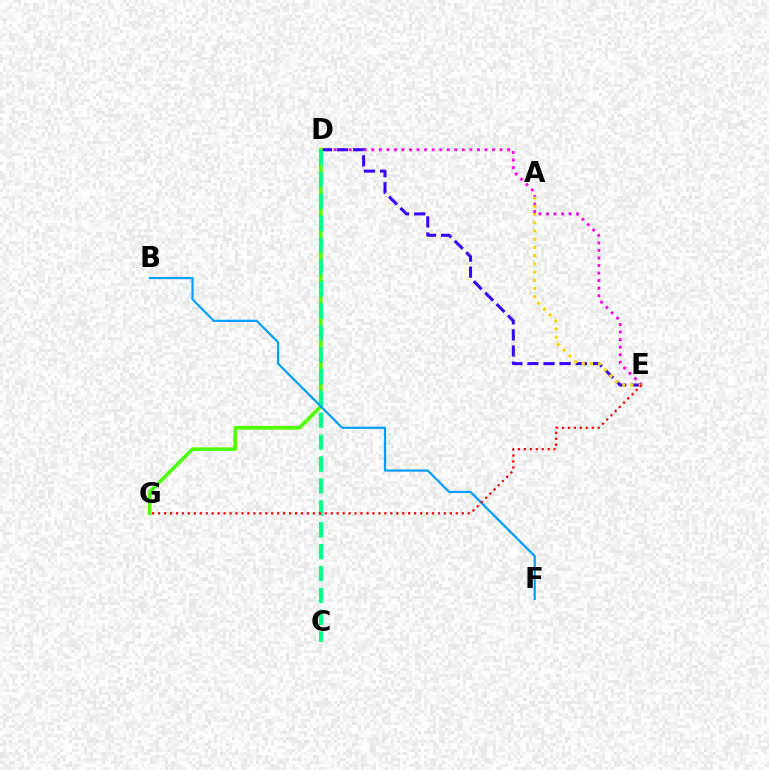{('D', 'E'): [{'color': '#ff00ed', 'line_style': 'dotted', 'thickness': 2.05}, {'color': '#3700ff', 'line_style': 'dashed', 'thickness': 2.19}], ('A', 'E'): [{'color': '#ffd500', 'line_style': 'dotted', 'thickness': 2.23}], ('D', 'G'): [{'color': '#4fff00', 'line_style': 'solid', 'thickness': 2.63}], ('C', 'D'): [{'color': '#00ff86', 'line_style': 'dashed', 'thickness': 2.97}], ('B', 'F'): [{'color': '#009eff', 'line_style': 'solid', 'thickness': 1.59}], ('E', 'G'): [{'color': '#ff0000', 'line_style': 'dotted', 'thickness': 1.62}]}